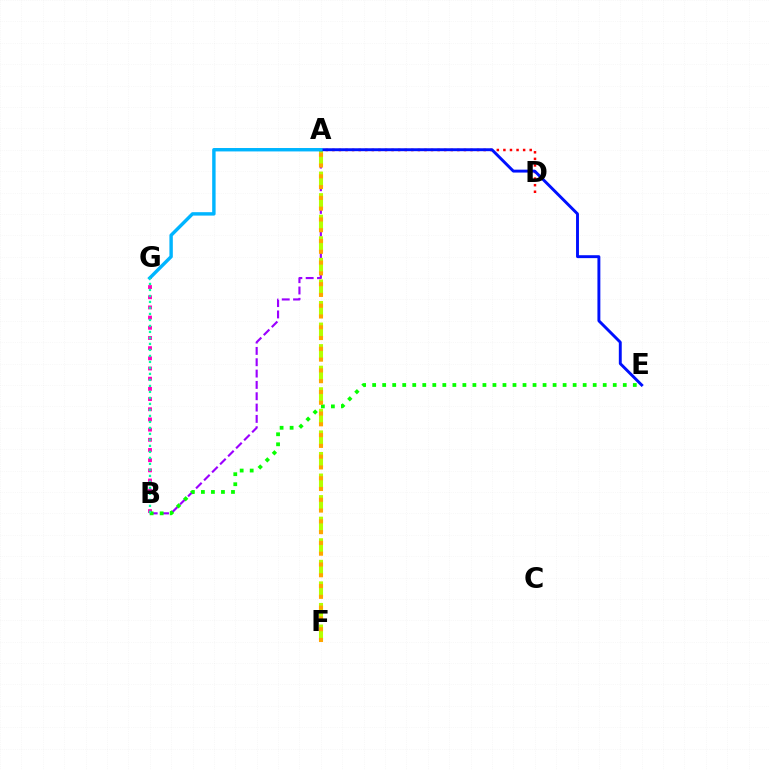{('A', 'B'): [{'color': '#9b00ff', 'line_style': 'dashed', 'thickness': 1.54}], ('B', 'G'): [{'color': '#ff00bd', 'line_style': 'dotted', 'thickness': 2.77}, {'color': '#00ff9d', 'line_style': 'dotted', 'thickness': 1.63}], ('A', 'F'): [{'color': '#b3ff00', 'line_style': 'dashed', 'thickness': 2.93}, {'color': '#ffa500', 'line_style': 'dotted', 'thickness': 2.93}], ('A', 'D'): [{'color': '#ff0000', 'line_style': 'dotted', 'thickness': 1.79}], ('A', 'E'): [{'color': '#0010ff', 'line_style': 'solid', 'thickness': 2.1}], ('B', 'E'): [{'color': '#08ff00', 'line_style': 'dotted', 'thickness': 2.72}], ('A', 'G'): [{'color': '#00b5ff', 'line_style': 'solid', 'thickness': 2.46}]}